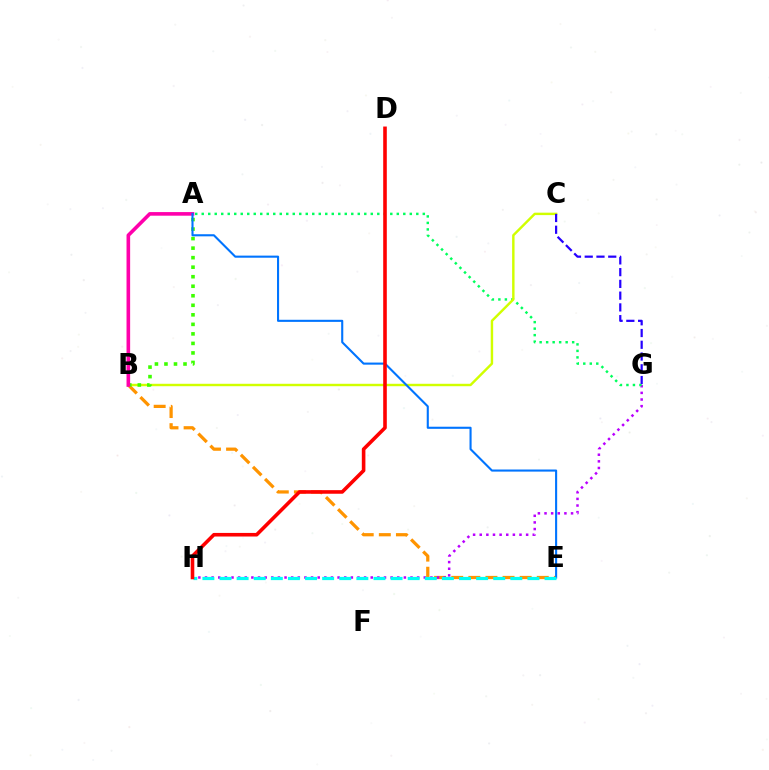{('B', 'E'): [{'color': '#ff9400', 'line_style': 'dashed', 'thickness': 2.32}], ('G', 'H'): [{'color': '#b900ff', 'line_style': 'dotted', 'thickness': 1.8}], ('A', 'G'): [{'color': '#00ff5c', 'line_style': 'dotted', 'thickness': 1.77}], ('B', 'C'): [{'color': '#d1ff00', 'line_style': 'solid', 'thickness': 1.75}], ('A', 'B'): [{'color': '#3dff00', 'line_style': 'dotted', 'thickness': 2.59}, {'color': '#ff00ac', 'line_style': 'solid', 'thickness': 2.6}], ('A', 'E'): [{'color': '#0074ff', 'line_style': 'solid', 'thickness': 1.51}], ('E', 'H'): [{'color': '#00fff6', 'line_style': 'dashed', 'thickness': 2.32}], ('D', 'H'): [{'color': '#ff0000', 'line_style': 'solid', 'thickness': 2.59}], ('C', 'G'): [{'color': '#2500ff', 'line_style': 'dashed', 'thickness': 1.6}]}